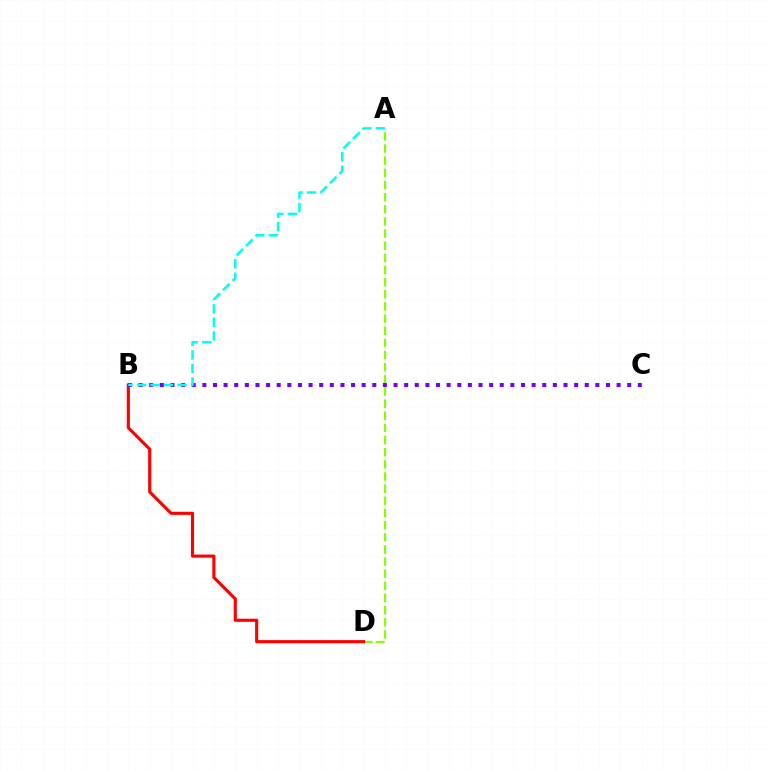{('A', 'D'): [{'color': '#84ff00', 'line_style': 'dashed', 'thickness': 1.65}], ('B', 'D'): [{'color': '#ff0000', 'line_style': 'solid', 'thickness': 2.25}], ('B', 'C'): [{'color': '#7200ff', 'line_style': 'dotted', 'thickness': 2.89}], ('A', 'B'): [{'color': '#00fff6', 'line_style': 'dashed', 'thickness': 1.83}]}